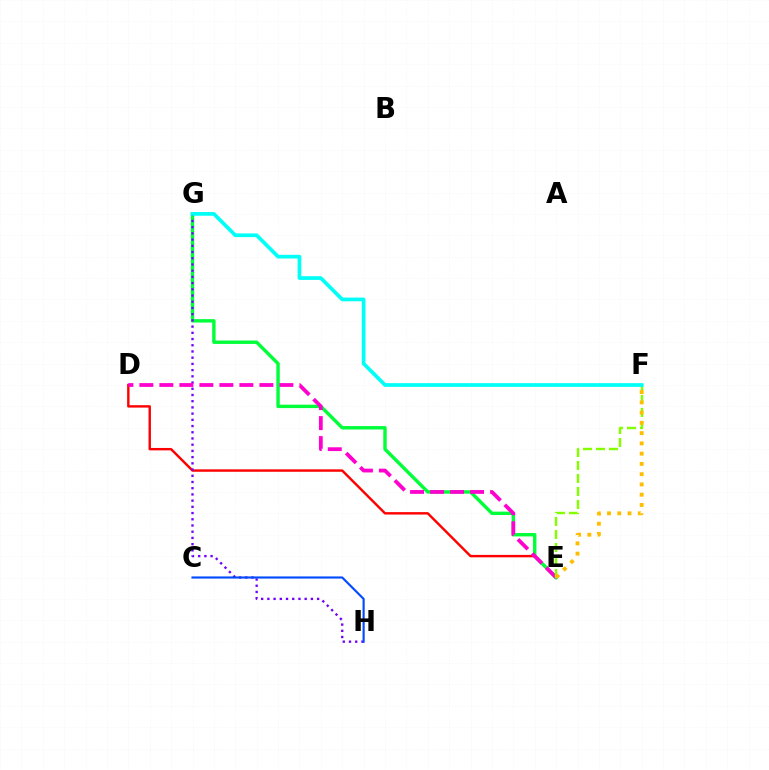{('D', 'E'): [{'color': '#ff0000', 'line_style': 'solid', 'thickness': 1.74}, {'color': '#ff00cf', 'line_style': 'dashed', 'thickness': 2.72}], ('E', 'G'): [{'color': '#00ff39', 'line_style': 'solid', 'thickness': 2.45}], ('G', 'H'): [{'color': '#7200ff', 'line_style': 'dotted', 'thickness': 1.69}], ('C', 'H'): [{'color': '#004bff', 'line_style': 'solid', 'thickness': 1.54}], ('E', 'F'): [{'color': '#84ff00', 'line_style': 'dashed', 'thickness': 1.77}, {'color': '#ffbd00', 'line_style': 'dotted', 'thickness': 2.79}], ('F', 'G'): [{'color': '#00fff6', 'line_style': 'solid', 'thickness': 2.67}]}